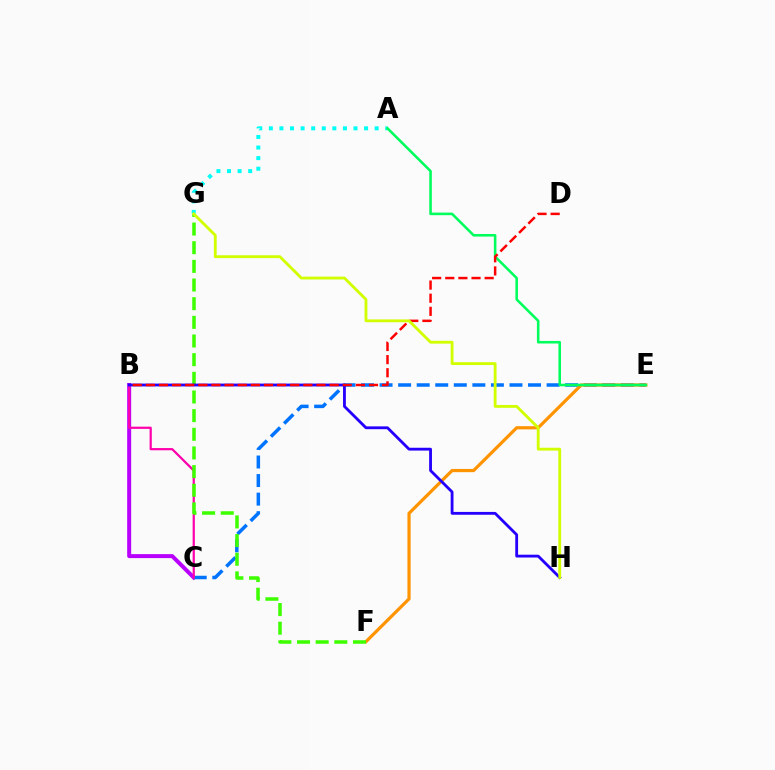{('B', 'C'): [{'color': '#b900ff', 'line_style': 'solid', 'thickness': 2.87}, {'color': '#ff00ac', 'line_style': 'solid', 'thickness': 1.6}], ('C', 'E'): [{'color': '#0074ff', 'line_style': 'dashed', 'thickness': 2.52}], ('E', 'F'): [{'color': '#ff9400', 'line_style': 'solid', 'thickness': 2.3}], ('A', 'G'): [{'color': '#00fff6', 'line_style': 'dotted', 'thickness': 2.87}], ('A', 'E'): [{'color': '#00ff5c', 'line_style': 'solid', 'thickness': 1.85}], ('F', 'G'): [{'color': '#3dff00', 'line_style': 'dashed', 'thickness': 2.53}], ('B', 'H'): [{'color': '#2500ff', 'line_style': 'solid', 'thickness': 2.04}], ('B', 'D'): [{'color': '#ff0000', 'line_style': 'dashed', 'thickness': 1.78}], ('G', 'H'): [{'color': '#d1ff00', 'line_style': 'solid', 'thickness': 2.04}]}